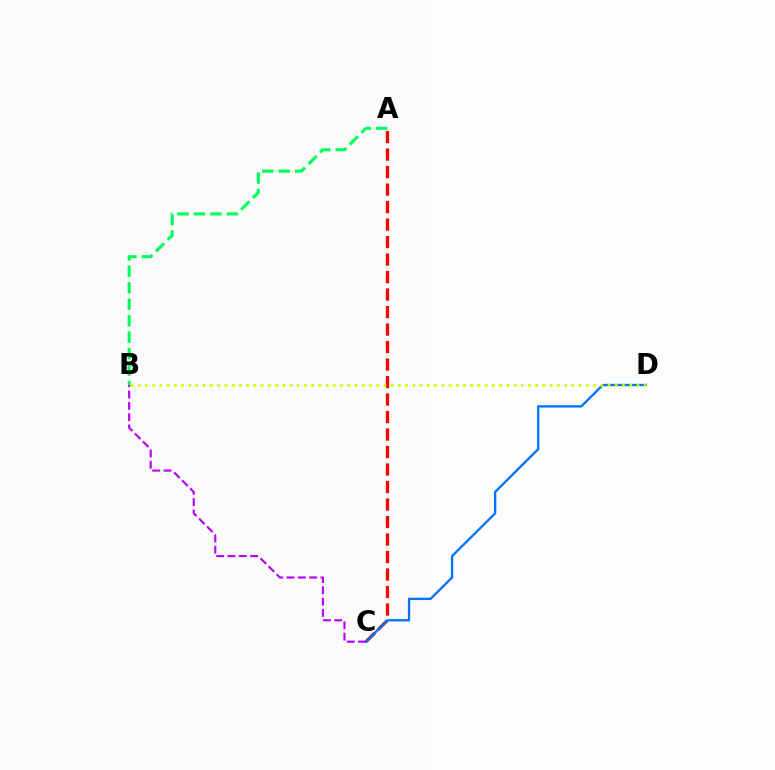{('A', 'C'): [{'color': '#ff0000', 'line_style': 'dashed', 'thickness': 2.38}], ('C', 'D'): [{'color': '#0074ff', 'line_style': 'solid', 'thickness': 1.67}], ('A', 'B'): [{'color': '#00ff5c', 'line_style': 'dashed', 'thickness': 2.23}], ('B', 'C'): [{'color': '#b900ff', 'line_style': 'dashed', 'thickness': 1.54}], ('B', 'D'): [{'color': '#d1ff00', 'line_style': 'dotted', 'thickness': 1.96}]}